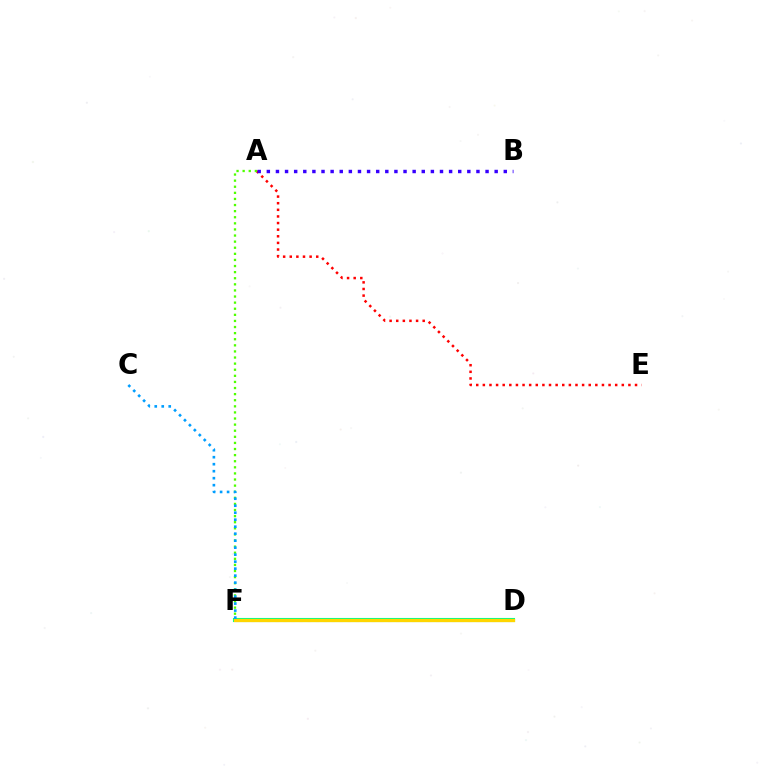{('A', 'E'): [{'color': '#ff0000', 'line_style': 'dotted', 'thickness': 1.8}], ('A', 'F'): [{'color': '#4fff00', 'line_style': 'dotted', 'thickness': 1.66}], ('A', 'B'): [{'color': '#3700ff', 'line_style': 'dotted', 'thickness': 2.48}], ('D', 'F'): [{'color': '#00ff86', 'line_style': 'solid', 'thickness': 2.94}, {'color': '#ff00ed', 'line_style': 'dotted', 'thickness': 2.18}, {'color': '#ffd500', 'line_style': 'solid', 'thickness': 2.34}], ('C', 'F'): [{'color': '#009eff', 'line_style': 'dotted', 'thickness': 1.9}]}